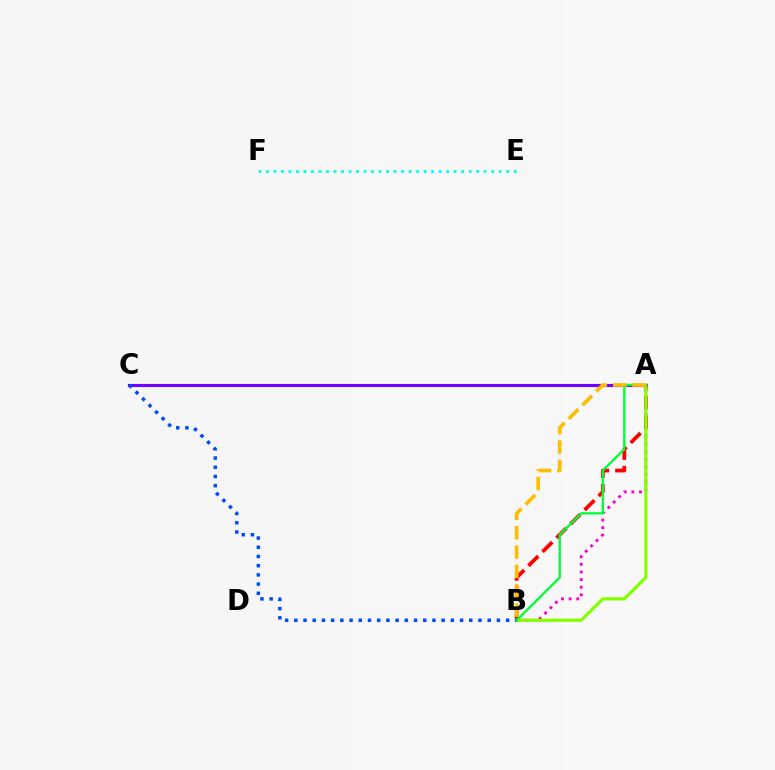{('A', 'C'): [{'color': '#7200ff', 'line_style': 'solid', 'thickness': 2.22}], ('A', 'B'): [{'color': '#ff00cf', 'line_style': 'dotted', 'thickness': 2.07}, {'color': '#ff0000', 'line_style': 'dashed', 'thickness': 2.69}, {'color': '#84ff00', 'line_style': 'solid', 'thickness': 2.31}, {'color': '#00ff39', 'line_style': 'solid', 'thickness': 1.67}, {'color': '#ffbd00', 'line_style': 'dashed', 'thickness': 2.63}], ('E', 'F'): [{'color': '#00fff6', 'line_style': 'dotted', 'thickness': 2.04}], ('B', 'C'): [{'color': '#004bff', 'line_style': 'dotted', 'thickness': 2.5}]}